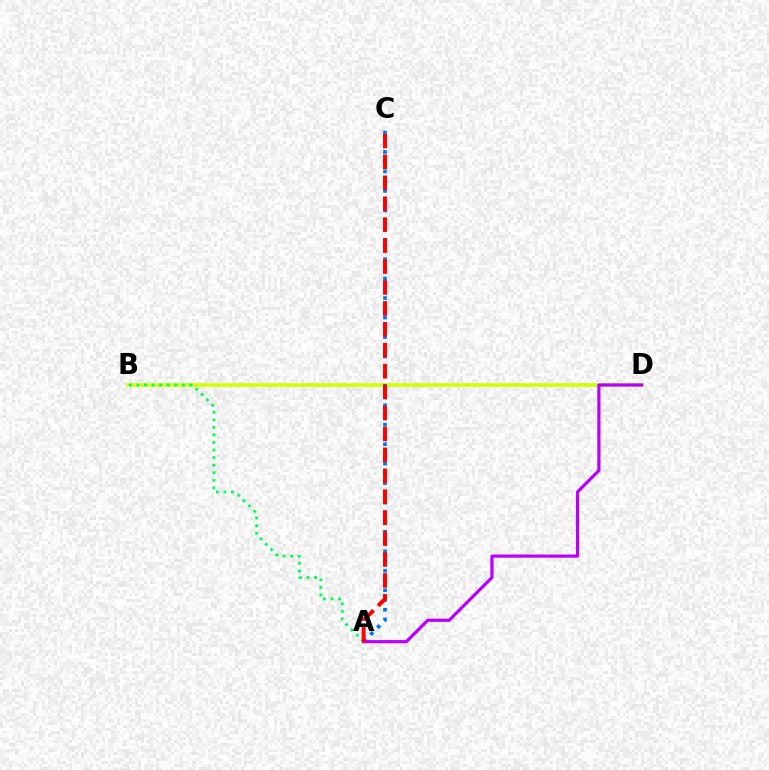{('B', 'D'): [{'color': '#d1ff00', 'line_style': 'solid', 'thickness': 2.58}], ('A', 'B'): [{'color': '#00ff5c', 'line_style': 'dotted', 'thickness': 2.05}], ('A', 'C'): [{'color': '#0074ff', 'line_style': 'dotted', 'thickness': 2.65}, {'color': '#ff0000', 'line_style': 'dashed', 'thickness': 2.84}], ('A', 'D'): [{'color': '#b900ff', 'line_style': 'solid', 'thickness': 2.3}]}